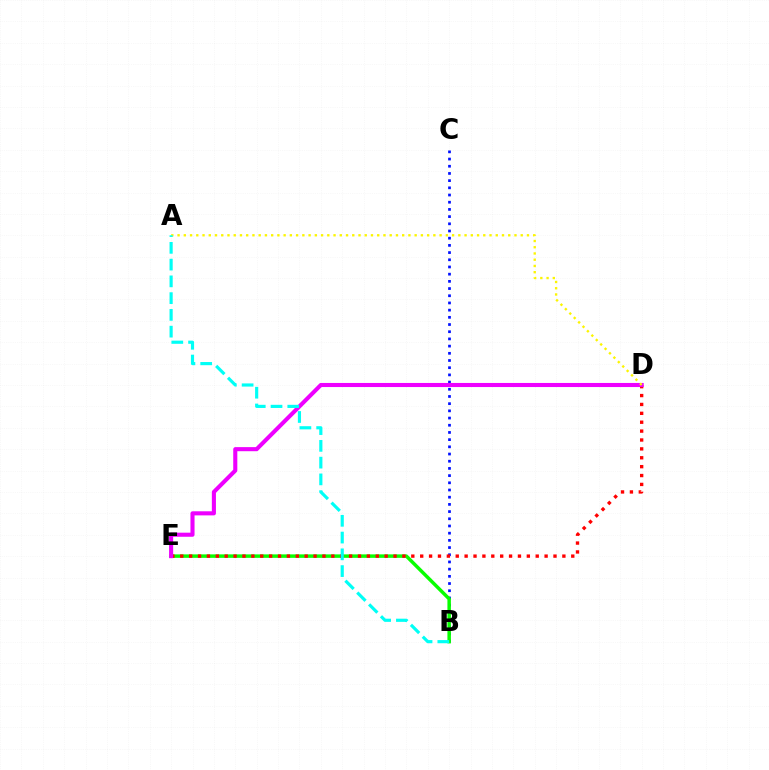{('B', 'C'): [{'color': '#0010ff', 'line_style': 'dotted', 'thickness': 1.95}], ('B', 'E'): [{'color': '#08ff00', 'line_style': 'solid', 'thickness': 2.5}], ('D', 'E'): [{'color': '#ff0000', 'line_style': 'dotted', 'thickness': 2.41}, {'color': '#ee00ff', 'line_style': 'solid', 'thickness': 2.94}], ('A', 'D'): [{'color': '#fcf500', 'line_style': 'dotted', 'thickness': 1.7}], ('A', 'B'): [{'color': '#00fff6', 'line_style': 'dashed', 'thickness': 2.28}]}